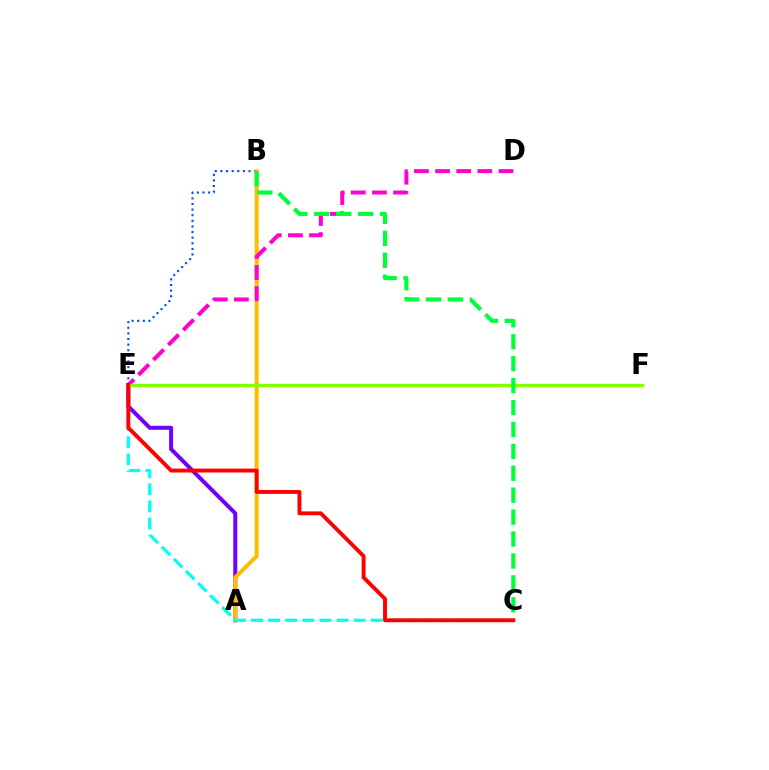{('A', 'E'): [{'color': '#7200ff', 'line_style': 'solid', 'thickness': 2.88}], ('B', 'E'): [{'color': '#004bff', 'line_style': 'dotted', 'thickness': 1.53}], ('A', 'B'): [{'color': '#ffbd00', 'line_style': 'solid', 'thickness': 2.92}], ('D', 'E'): [{'color': '#ff00cf', 'line_style': 'dashed', 'thickness': 2.87}], ('C', 'E'): [{'color': '#00fff6', 'line_style': 'dashed', 'thickness': 2.32}, {'color': '#ff0000', 'line_style': 'solid', 'thickness': 2.8}], ('E', 'F'): [{'color': '#84ff00', 'line_style': 'solid', 'thickness': 2.41}], ('B', 'C'): [{'color': '#00ff39', 'line_style': 'dashed', 'thickness': 2.98}]}